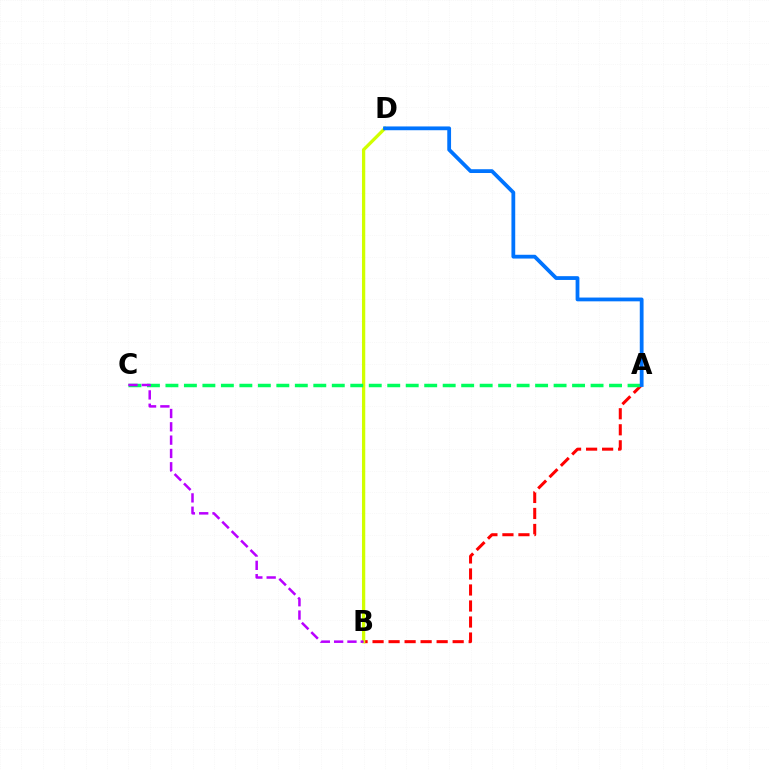{('A', 'B'): [{'color': '#ff0000', 'line_style': 'dashed', 'thickness': 2.18}], ('B', 'D'): [{'color': '#d1ff00', 'line_style': 'solid', 'thickness': 2.36}], ('A', 'C'): [{'color': '#00ff5c', 'line_style': 'dashed', 'thickness': 2.51}], ('A', 'D'): [{'color': '#0074ff', 'line_style': 'solid', 'thickness': 2.72}], ('B', 'C'): [{'color': '#b900ff', 'line_style': 'dashed', 'thickness': 1.81}]}